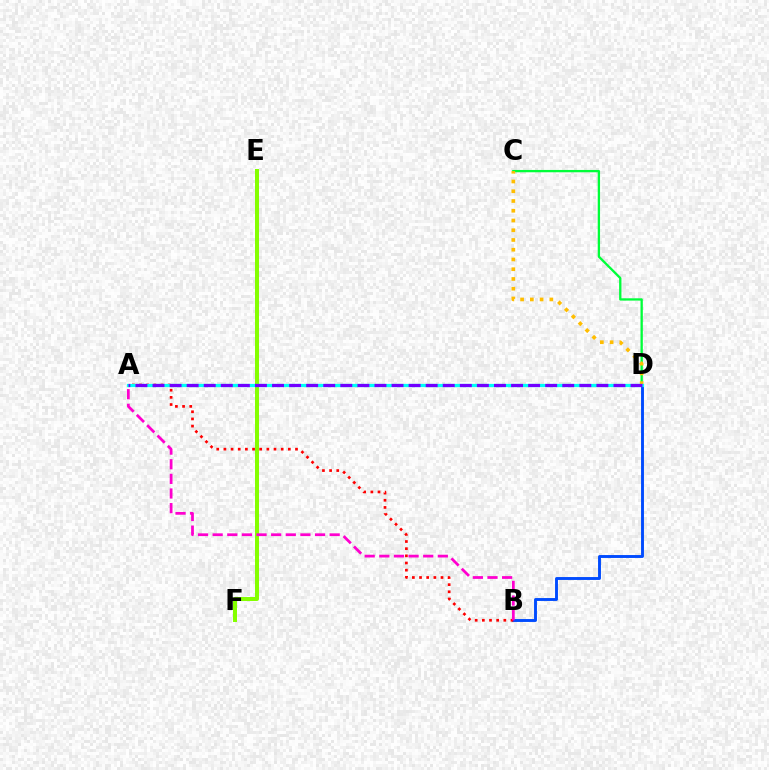{('C', 'D'): [{'color': '#00ff39', 'line_style': 'solid', 'thickness': 1.67}, {'color': '#ffbd00', 'line_style': 'dotted', 'thickness': 2.65}], ('B', 'D'): [{'color': '#004bff', 'line_style': 'solid', 'thickness': 2.08}], ('E', 'F'): [{'color': '#84ff00', 'line_style': 'solid', 'thickness': 2.88}], ('A', 'B'): [{'color': '#ff0000', 'line_style': 'dotted', 'thickness': 1.95}, {'color': '#ff00cf', 'line_style': 'dashed', 'thickness': 1.99}], ('A', 'D'): [{'color': '#00fff6', 'line_style': 'solid', 'thickness': 2.32}, {'color': '#7200ff', 'line_style': 'dashed', 'thickness': 2.32}]}